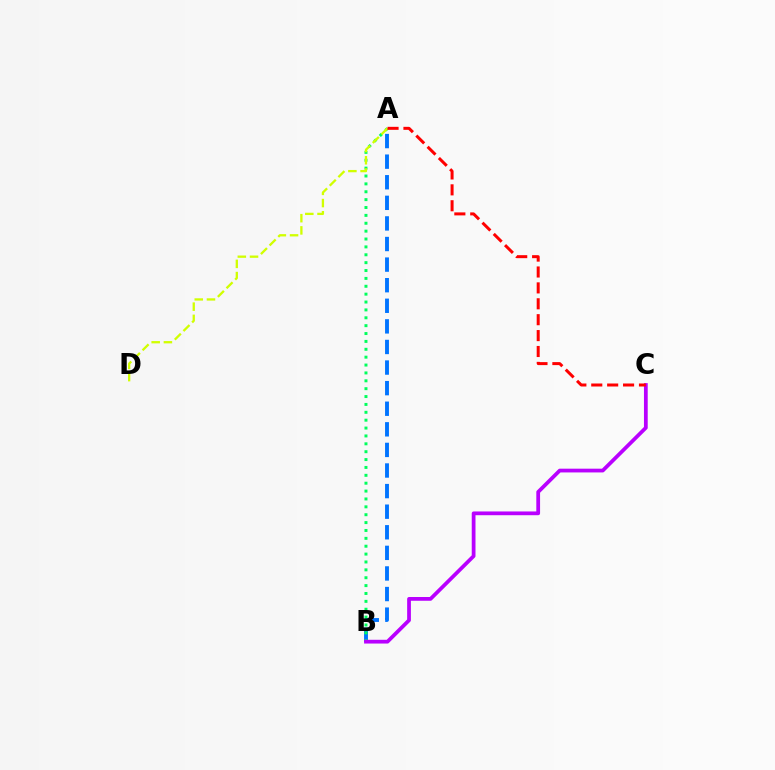{('A', 'B'): [{'color': '#0074ff', 'line_style': 'dashed', 'thickness': 2.8}, {'color': '#00ff5c', 'line_style': 'dotted', 'thickness': 2.14}], ('B', 'C'): [{'color': '#b900ff', 'line_style': 'solid', 'thickness': 2.7}], ('A', 'D'): [{'color': '#d1ff00', 'line_style': 'dashed', 'thickness': 1.66}], ('A', 'C'): [{'color': '#ff0000', 'line_style': 'dashed', 'thickness': 2.16}]}